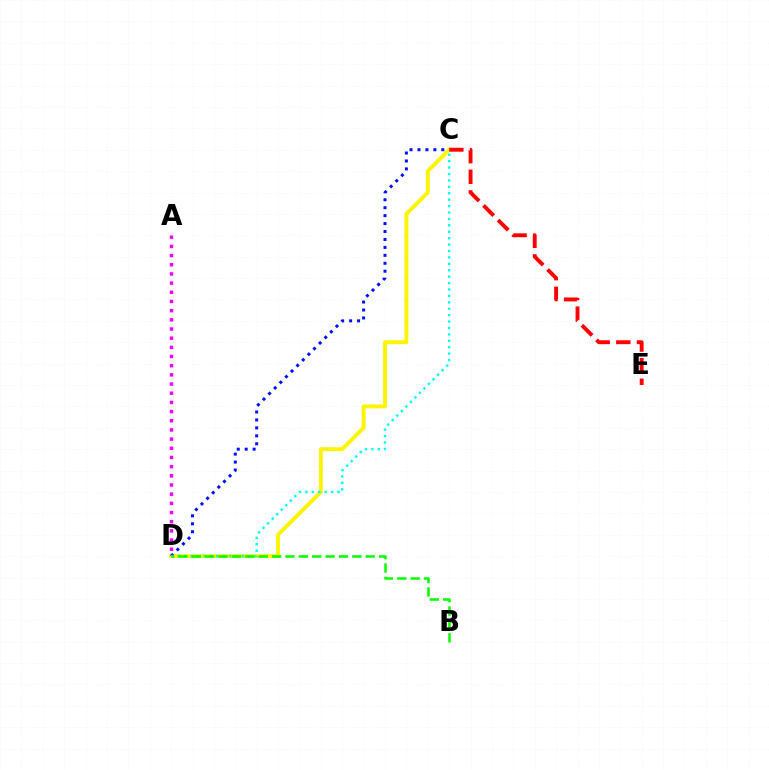{('C', 'D'): [{'color': '#fcf500', 'line_style': 'solid', 'thickness': 2.8}, {'color': '#0010ff', 'line_style': 'dotted', 'thickness': 2.16}, {'color': '#00fff6', 'line_style': 'dotted', 'thickness': 1.74}], ('B', 'D'): [{'color': '#08ff00', 'line_style': 'dashed', 'thickness': 1.82}], ('C', 'E'): [{'color': '#ff0000', 'line_style': 'dashed', 'thickness': 2.8}], ('A', 'D'): [{'color': '#ee00ff', 'line_style': 'dotted', 'thickness': 2.49}]}